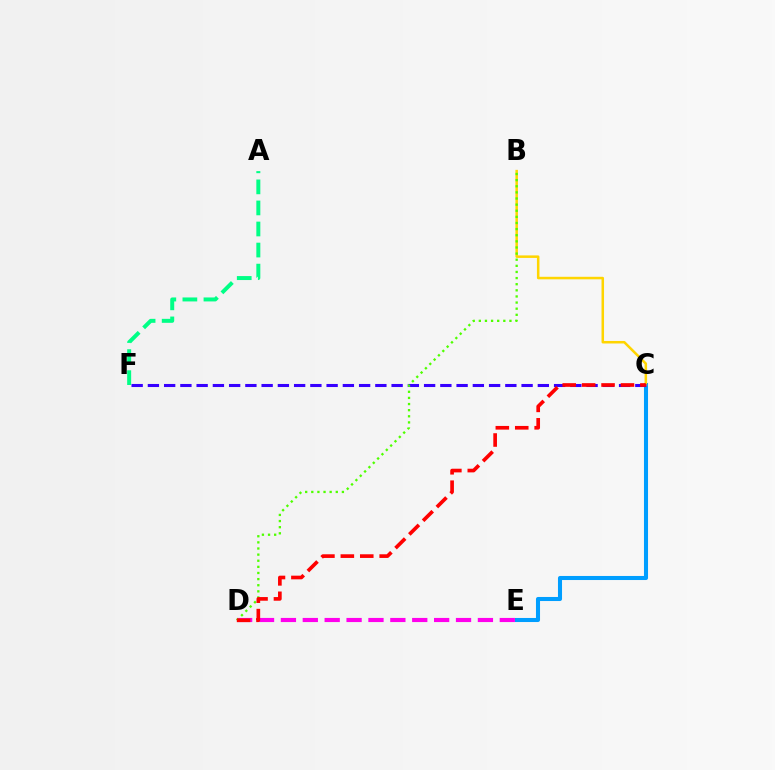{('D', 'E'): [{'color': '#ff00ed', 'line_style': 'dashed', 'thickness': 2.97}], ('C', 'E'): [{'color': '#009eff', 'line_style': 'solid', 'thickness': 2.92}], ('B', 'C'): [{'color': '#ffd500', 'line_style': 'solid', 'thickness': 1.81}], ('C', 'F'): [{'color': '#3700ff', 'line_style': 'dashed', 'thickness': 2.21}], ('B', 'D'): [{'color': '#4fff00', 'line_style': 'dotted', 'thickness': 1.66}], ('C', 'D'): [{'color': '#ff0000', 'line_style': 'dashed', 'thickness': 2.64}], ('A', 'F'): [{'color': '#00ff86', 'line_style': 'dashed', 'thickness': 2.86}]}